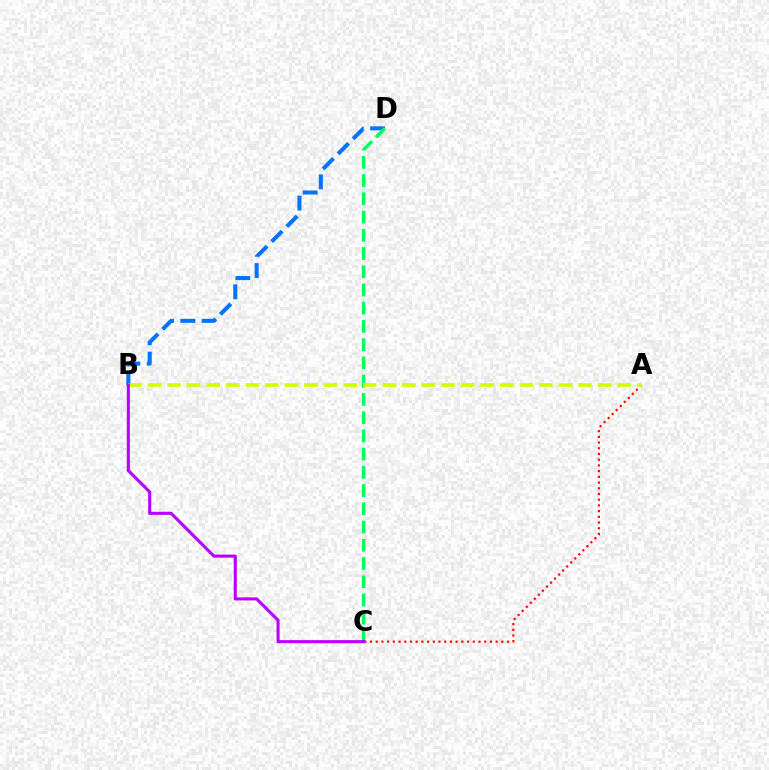{('B', 'D'): [{'color': '#0074ff', 'line_style': 'dashed', 'thickness': 2.89}], ('C', 'D'): [{'color': '#00ff5c', 'line_style': 'dashed', 'thickness': 2.48}], ('A', 'C'): [{'color': '#ff0000', 'line_style': 'dotted', 'thickness': 1.55}], ('A', 'B'): [{'color': '#d1ff00', 'line_style': 'dashed', 'thickness': 2.66}], ('B', 'C'): [{'color': '#b900ff', 'line_style': 'solid', 'thickness': 2.22}]}